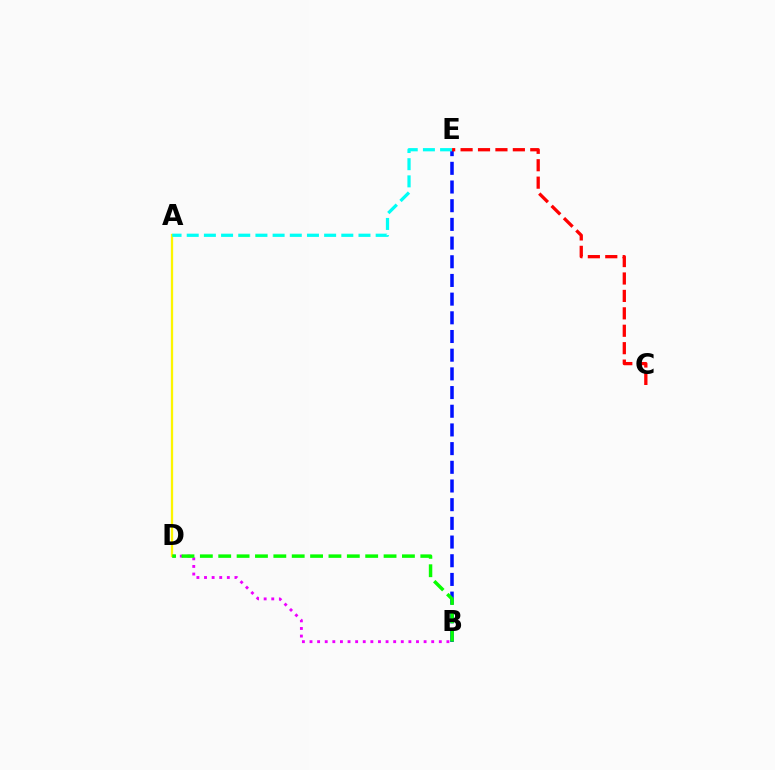{('B', 'D'): [{'color': '#ee00ff', 'line_style': 'dotted', 'thickness': 2.07}, {'color': '#08ff00', 'line_style': 'dashed', 'thickness': 2.5}], ('A', 'D'): [{'color': '#fcf500', 'line_style': 'solid', 'thickness': 1.65}], ('B', 'E'): [{'color': '#0010ff', 'line_style': 'dashed', 'thickness': 2.54}], ('A', 'E'): [{'color': '#00fff6', 'line_style': 'dashed', 'thickness': 2.33}], ('C', 'E'): [{'color': '#ff0000', 'line_style': 'dashed', 'thickness': 2.37}]}